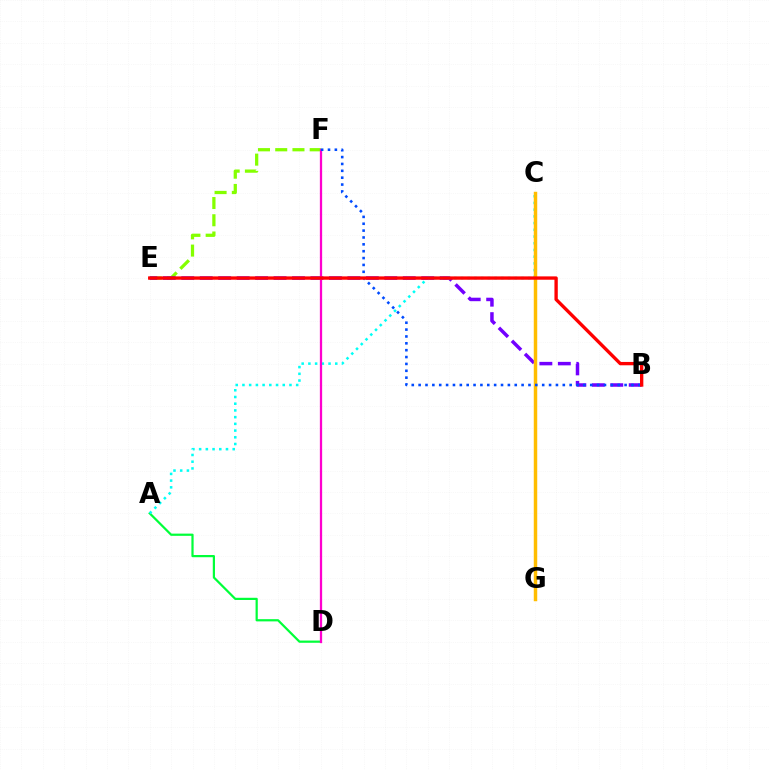{('E', 'F'): [{'color': '#84ff00', 'line_style': 'dashed', 'thickness': 2.34}], ('A', 'D'): [{'color': '#00ff39', 'line_style': 'solid', 'thickness': 1.6}], ('B', 'E'): [{'color': '#7200ff', 'line_style': 'dashed', 'thickness': 2.51}, {'color': '#ff0000', 'line_style': 'solid', 'thickness': 2.41}], ('A', 'C'): [{'color': '#00fff6', 'line_style': 'dotted', 'thickness': 1.83}], ('C', 'G'): [{'color': '#ffbd00', 'line_style': 'solid', 'thickness': 2.49}], ('D', 'F'): [{'color': '#ff00cf', 'line_style': 'solid', 'thickness': 1.64}], ('B', 'F'): [{'color': '#004bff', 'line_style': 'dotted', 'thickness': 1.87}]}